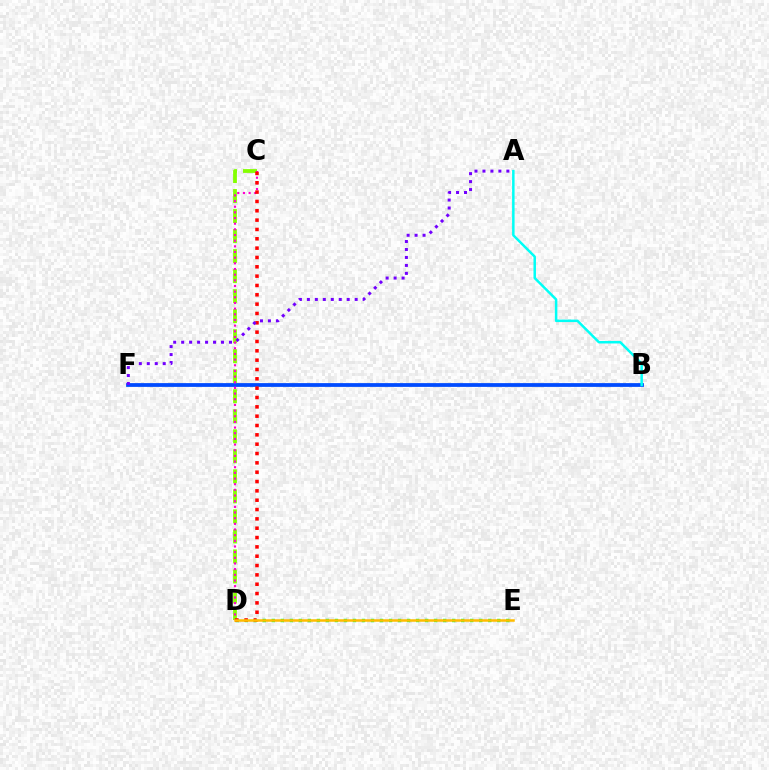{('D', 'E'): [{'color': '#00ff39', 'line_style': 'dotted', 'thickness': 2.45}, {'color': '#ffbd00', 'line_style': 'solid', 'thickness': 1.81}], ('C', 'D'): [{'color': '#84ff00', 'line_style': 'dashed', 'thickness': 2.72}, {'color': '#ff00cf', 'line_style': 'dotted', 'thickness': 1.54}, {'color': '#ff0000', 'line_style': 'dotted', 'thickness': 2.54}], ('B', 'F'): [{'color': '#004bff', 'line_style': 'solid', 'thickness': 2.71}], ('A', 'B'): [{'color': '#00fff6', 'line_style': 'solid', 'thickness': 1.79}], ('A', 'F'): [{'color': '#7200ff', 'line_style': 'dotted', 'thickness': 2.16}]}